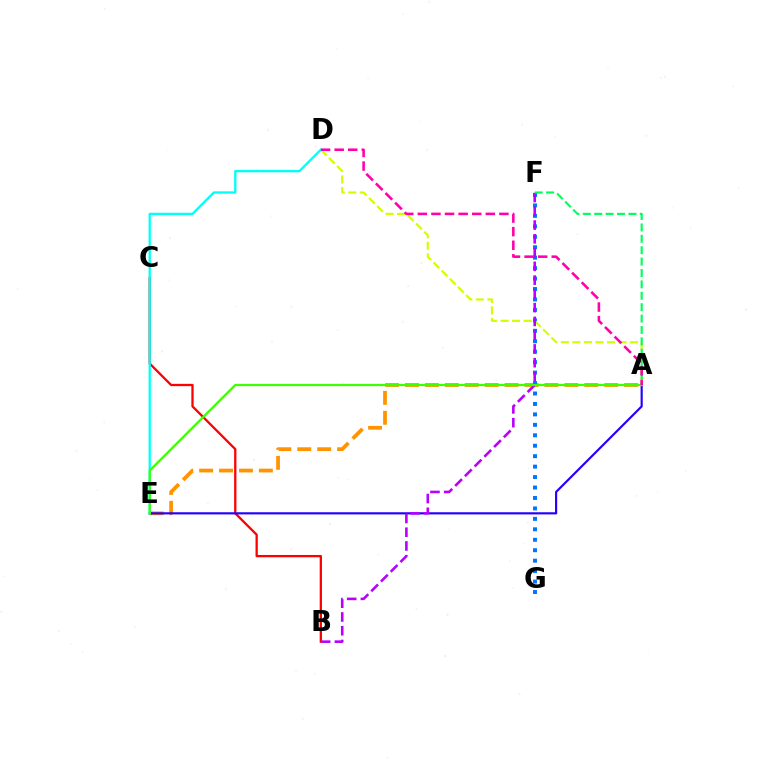{('B', 'C'): [{'color': '#ff0000', 'line_style': 'solid', 'thickness': 1.65}], ('A', 'E'): [{'color': '#ff9400', 'line_style': 'dashed', 'thickness': 2.71}, {'color': '#2500ff', 'line_style': 'solid', 'thickness': 1.56}, {'color': '#3dff00', 'line_style': 'solid', 'thickness': 1.61}], ('F', 'G'): [{'color': '#0074ff', 'line_style': 'dotted', 'thickness': 2.84}], ('A', 'D'): [{'color': '#d1ff00', 'line_style': 'dashed', 'thickness': 1.57}, {'color': '#ff00ac', 'line_style': 'dashed', 'thickness': 1.85}], ('B', 'F'): [{'color': '#b900ff', 'line_style': 'dashed', 'thickness': 1.87}], ('A', 'F'): [{'color': '#00ff5c', 'line_style': 'dashed', 'thickness': 1.55}], ('D', 'E'): [{'color': '#00fff6', 'line_style': 'solid', 'thickness': 1.67}]}